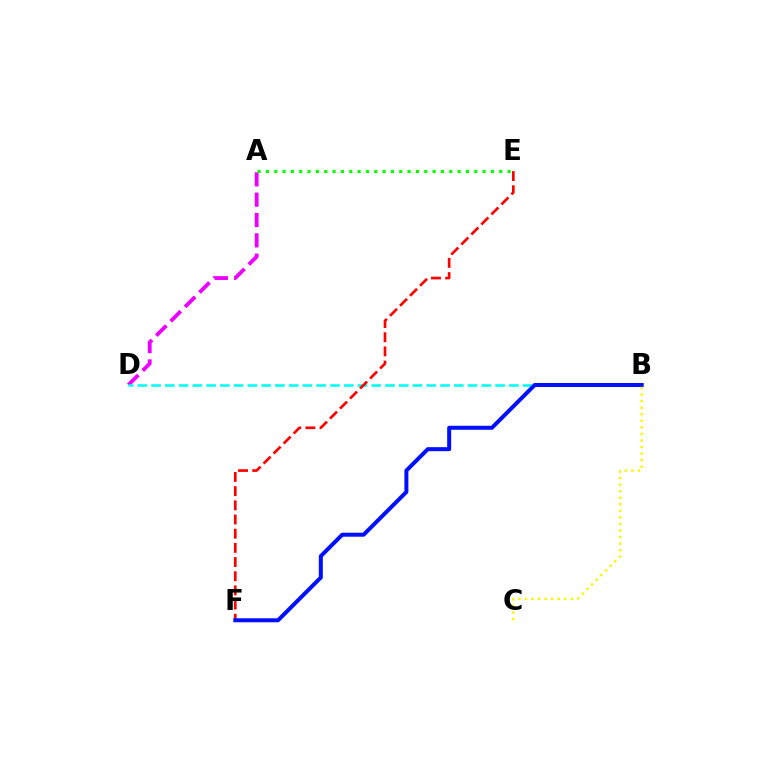{('A', 'D'): [{'color': '#ee00ff', 'line_style': 'dashed', 'thickness': 2.76}], ('B', 'D'): [{'color': '#00fff6', 'line_style': 'dashed', 'thickness': 1.87}], ('A', 'E'): [{'color': '#08ff00', 'line_style': 'dotted', 'thickness': 2.26}], ('E', 'F'): [{'color': '#ff0000', 'line_style': 'dashed', 'thickness': 1.93}], ('B', 'F'): [{'color': '#0010ff', 'line_style': 'solid', 'thickness': 2.88}], ('B', 'C'): [{'color': '#fcf500', 'line_style': 'dotted', 'thickness': 1.78}]}